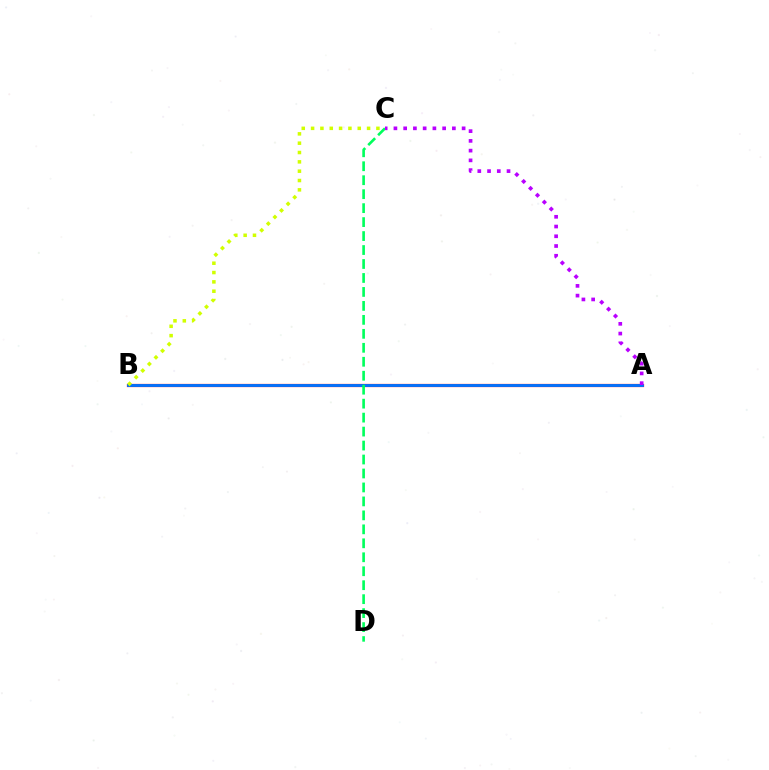{('A', 'B'): [{'color': '#ff0000', 'line_style': 'solid', 'thickness': 2.32}, {'color': '#0074ff', 'line_style': 'solid', 'thickness': 2.05}], ('C', 'D'): [{'color': '#00ff5c', 'line_style': 'dashed', 'thickness': 1.9}], ('B', 'C'): [{'color': '#d1ff00', 'line_style': 'dotted', 'thickness': 2.54}], ('A', 'C'): [{'color': '#b900ff', 'line_style': 'dotted', 'thickness': 2.65}]}